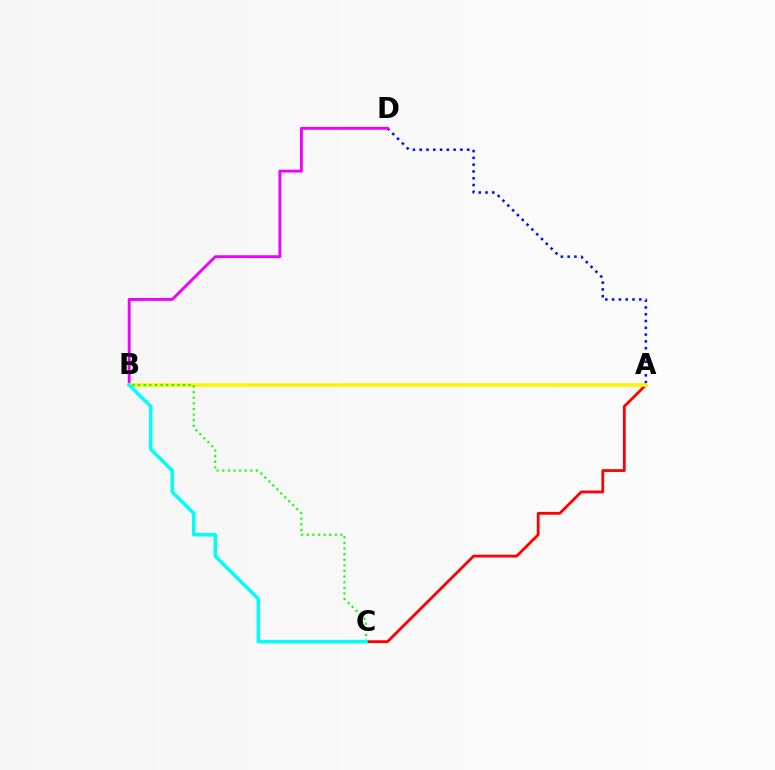{('A', 'C'): [{'color': '#ff0000', 'line_style': 'solid', 'thickness': 2.01}], ('A', 'D'): [{'color': '#0010ff', 'line_style': 'dotted', 'thickness': 1.84}], ('B', 'D'): [{'color': '#ee00ff', 'line_style': 'solid', 'thickness': 2.05}], ('A', 'B'): [{'color': '#fcf500', 'line_style': 'solid', 'thickness': 2.62}], ('B', 'C'): [{'color': '#08ff00', 'line_style': 'dotted', 'thickness': 1.52}, {'color': '#00fff6', 'line_style': 'solid', 'thickness': 2.53}]}